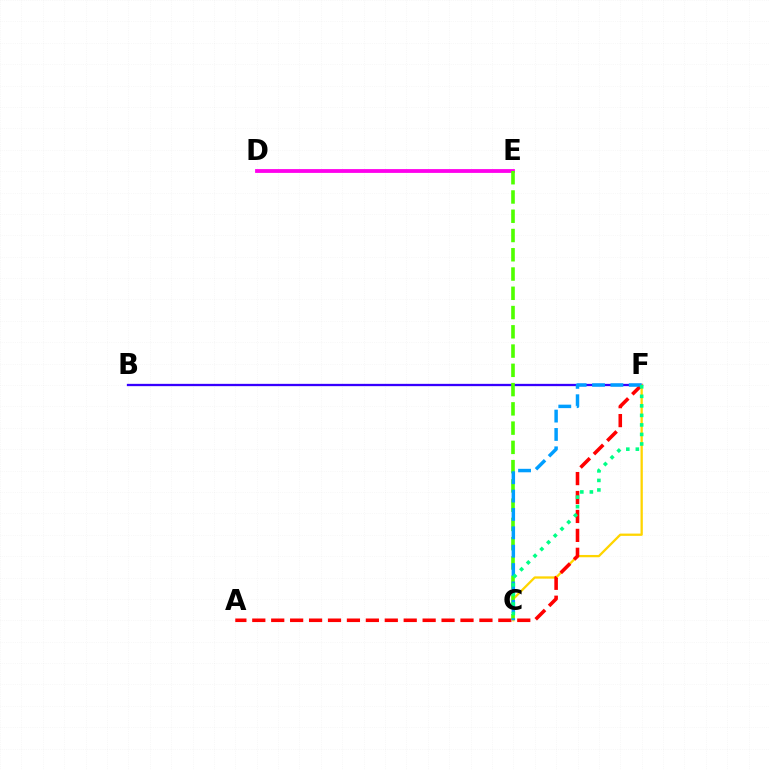{('B', 'F'): [{'color': '#3700ff', 'line_style': 'solid', 'thickness': 1.66}], ('C', 'F'): [{'color': '#ffd500', 'line_style': 'solid', 'thickness': 1.65}, {'color': '#009eff', 'line_style': 'dashed', 'thickness': 2.5}, {'color': '#00ff86', 'line_style': 'dotted', 'thickness': 2.59}], ('A', 'F'): [{'color': '#ff0000', 'line_style': 'dashed', 'thickness': 2.57}], ('D', 'E'): [{'color': '#ff00ed', 'line_style': 'solid', 'thickness': 2.74}], ('C', 'E'): [{'color': '#4fff00', 'line_style': 'dashed', 'thickness': 2.62}]}